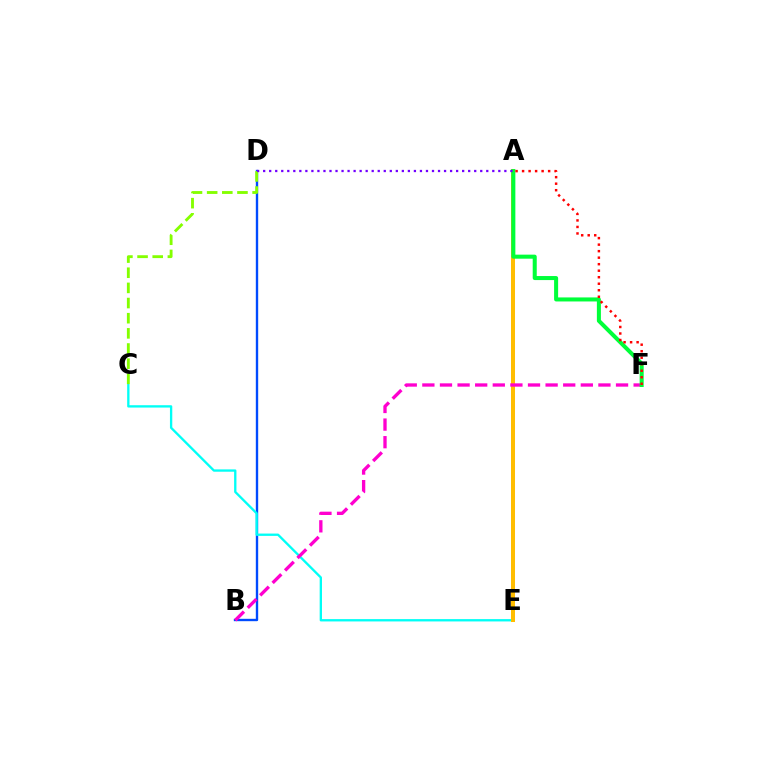{('B', 'D'): [{'color': '#004bff', 'line_style': 'solid', 'thickness': 1.71}], ('C', 'E'): [{'color': '#00fff6', 'line_style': 'solid', 'thickness': 1.68}], ('A', 'E'): [{'color': '#ffbd00', 'line_style': 'solid', 'thickness': 2.89}], ('B', 'F'): [{'color': '#ff00cf', 'line_style': 'dashed', 'thickness': 2.39}], ('A', 'F'): [{'color': '#00ff39', 'line_style': 'solid', 'thickness': 2.91}, {'color': '#ff0000', 'line_style': 'dotted', 'thickness': 1.77}], ('C', 'D'): [{'color': '#84ff00', 'line_style': 'dashed', 'thickness': 2.06}], ('A', 'D'): [{'color': '#7200ff', 'line_style': 'dotted', 'thickness': 1.64}]}